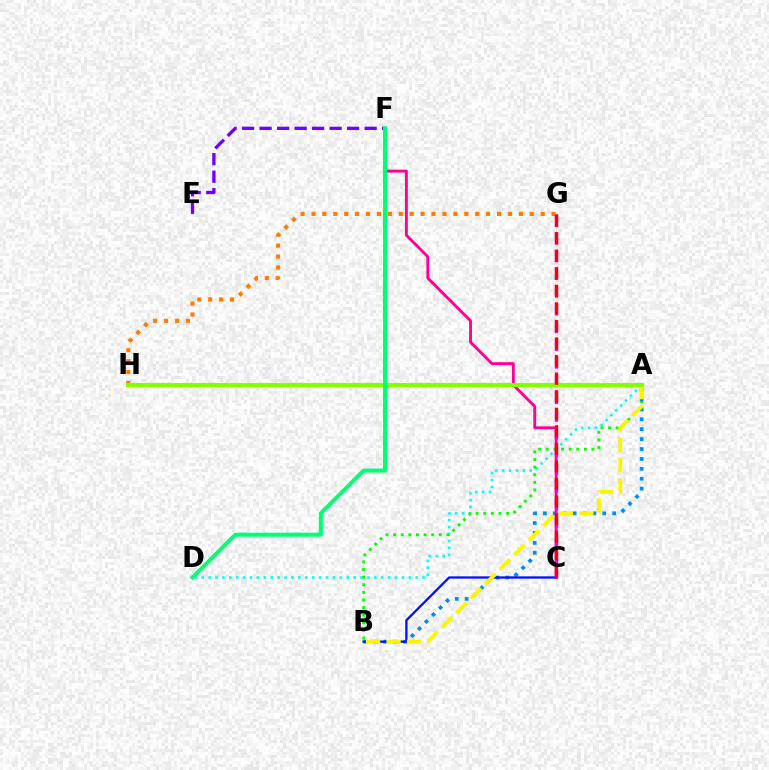{('A', 'D'): [{'color': '#00fff6', 'line_style': 'dotted', 'thickness': 1.88}], ('A', 'B'): [{'color': '#08ff00', 'line_style': 'dotted', 'thickness': 2.07}, {'color': '#008cff', 'line_style': 'dotted', 'thickness': 2.69}, {'color': '#fcf500', 'line_style': 'dashed', 'thickness': 2.78}], ('G', 'H'): [{'color': '#ff7c00', 'line_style': 'dotted', 'thickness': 2.97}], ('C', 'F'): [{'color': '#ff0094', 'line_style': 'solid', 'thickness': 2.06}], ('B', 'C'): [{'color': '#0010ff', 'line_style': 'solid', 'thickness': 1.64}], ('C', 'G'): [{'color': '#ee00ff', 'line_style': 'dashed', 'thickness': 2.41}, {'color': '#ff0000', 'line_style': 'dashed', 'thickness': 2.39}], ('A', 'H'): [{'color': '#84ff00', 'line_style': 'solid', 'thickness': 2.95}], ('E', 'F'): [{'color': '#7200ff', 'line_style': 'dashed', 'thickness': 2.38}], ('D', 'F'): [{'color': '#00ff74', 'line_style': 'solid', 'thickness': 2.88}]}